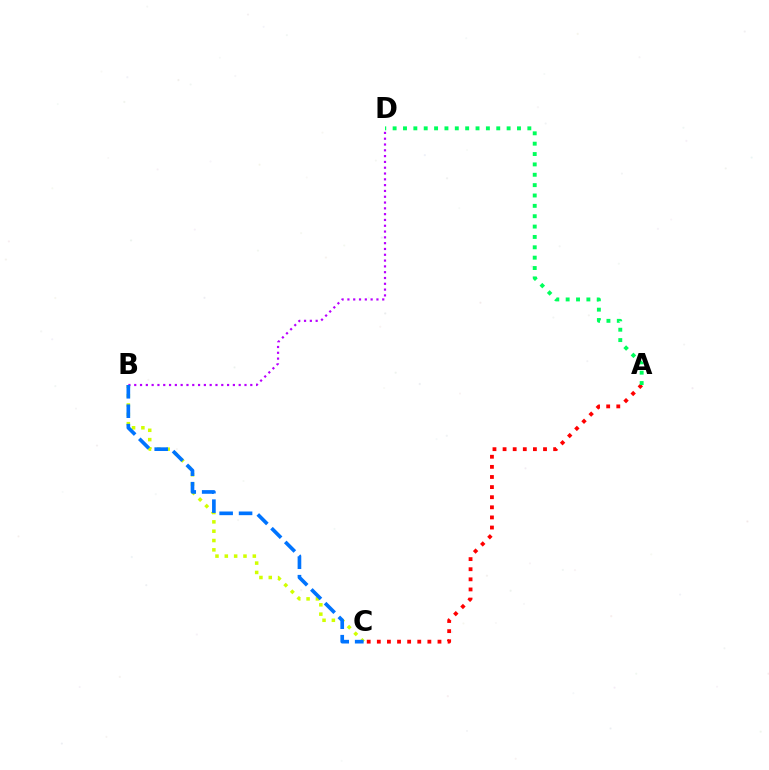{('B', 'C'): [{'color': '#d1ff00', 'line_style': 'dotted', 'thickness': 2.54}, {'color': '#0074ff', 'line_style': 'dashed', 'thickness': 2.64}], ('A', 'C'): [{'color': '#ff0000', 'line_style': 'dotted', 'thickness': 2.75}], ('B', 'D'): [{'color': '#b900ff', 'line_style': 'dotted', 'thickness': 1.58}], ('A', 'D'): [{'color': '#00ff5c', 'line_style': 'dotted', 'thickness': 2.82}]}